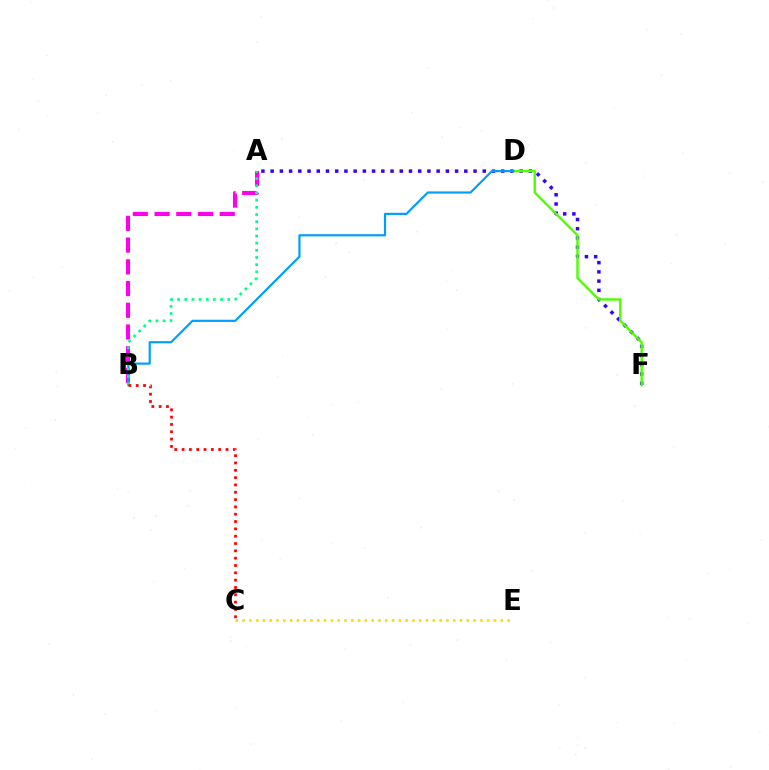{('A', 'F'): [{'color': '#3700ff', 'line_style': 'dotted', 'thickness': 2.51}], ('A', 'B'): [{'color': '#ff00ed', 'line_style': 'dashed', 'thickness': 2.95}, {'color': '#00ff86', 'line_style': 'dotted', 'thickness': 1.95}], ('D', 'F'): [{'color': '#4fff00', 'line_style': 'solid', 'thickness': 1.73}], ('B', 'D'): [{'color': '#009eff', 'line_style': 'solid', 'thickness': 1.57}], ('B', 'C'): [{'color': '#ff0000', 'line_style': 'dotted', 'thickness': 1.99}], ('C', 'E'): [{'color': '#ffd500', 'line_style': 'dotted', 'thickness': 1.85}]}